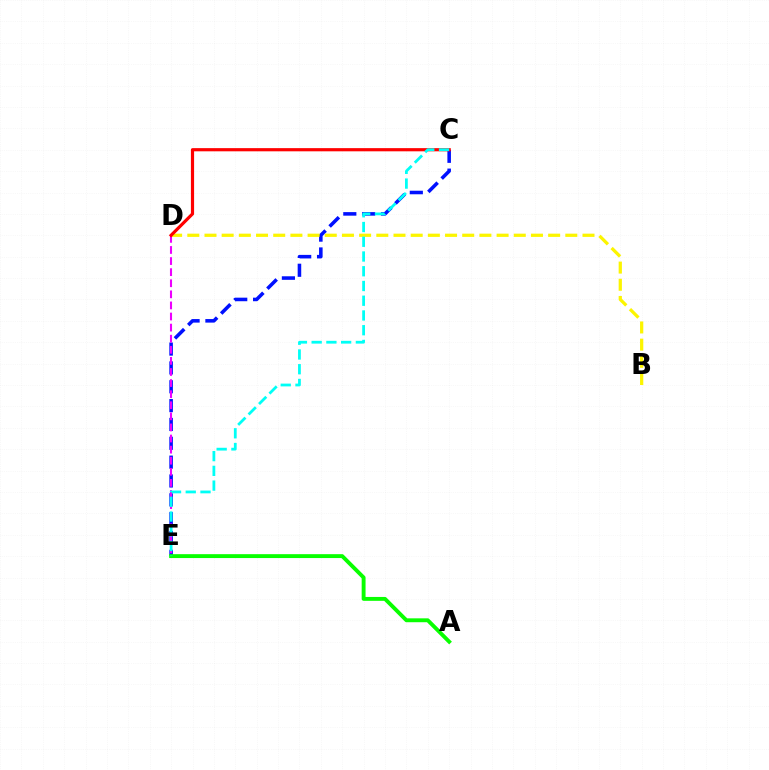{('C', 'E'): [{'color': '#0010ff', 'line_style': 'dashed', 'thickness': 2.56}, {'color': '#00fff6', 'line_style': 'dashed', 'thickness': 2.0}], ('B', 'D'): [{'color': '#fcf500', 'line_style': 'dashed', 'thickness': 2.33}], ('D', 'E'): [{'color': '#ee00ff', 'line_style': 'dashed', 'thickness': 1.51}], ('A', 'E'): [{'color': '#08ff00', 'line_style': 'solid', 'thickness': 2.8}], ('C', 'D'): [{'color': '#ff0000', 'line_style': 'solid', 'thickness': 2.29}]}